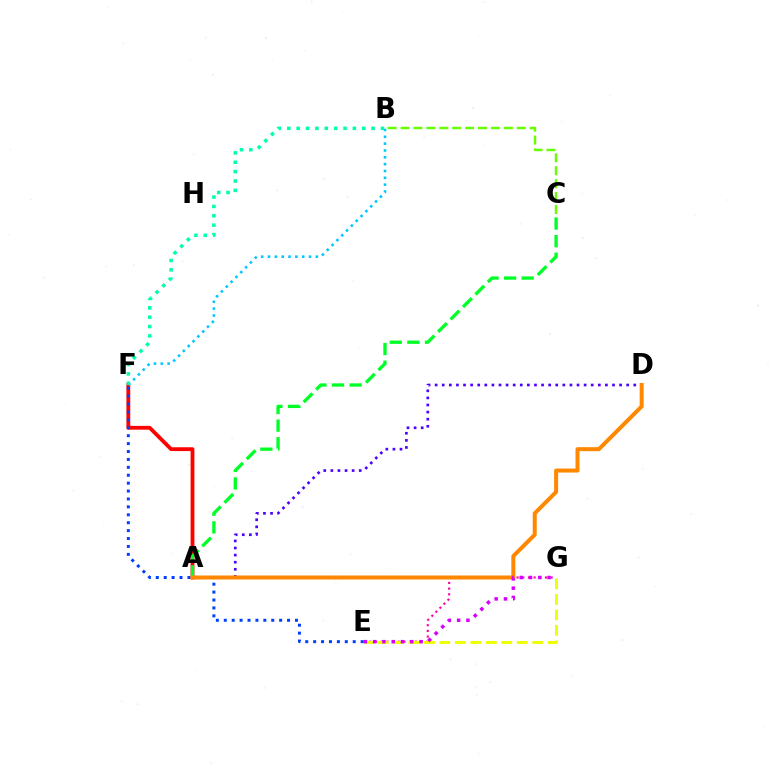{('E', 'G'): [{'color': '#ff00a0', 'line_style': 'dotted', 'thickness': 1.54}, {'color': '#eeff00', 'line_style': 'dashed', 'thickness': 2.1}, {'color': '#d600ff', 'line_style': 'dotted', 'thickness': 2.52}], ('A', 'F'): [{'color': '#ff0000', 'line_style': 'solid', 'thickness': 2.75}], ('A', 'C'): [{'color': '#00ff27', 'line_style': 'dashed', 'thickness': 2.39}], ('E', 'F'): [{'color': '#003fff', 'line_style': 'dotted', 'thickness': 2.15}], ('B', 'F'): [{'color': '#00c7ff', 'line_style': 'dotted', 'thickness': 1.86}, {'color': '#00ffaf', 'line_style': 'dotted', 'thickness': 2.54}], ('B', 'C'): [{'color': '#66ff00', 'line_style': 'dashed', 'thickness': 1.75}], ('A', 'D'): [{'color': '#4f00ff', 'line_style': 'dotted', 'thickness': 1.93}, {'color': '#ff8800', 'line_style': 'solid', 'thickness': 2.88}]}